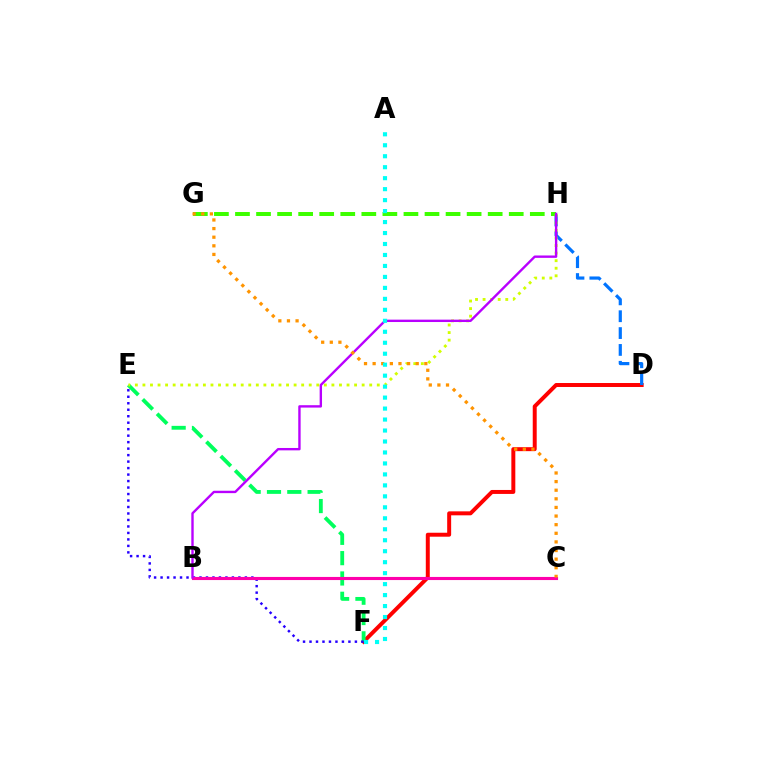{('D', 'F'): [{'color': '#ff0000', 'line_style': 'solid', 'thickness': 2.85}], ('E', 'F'): [{'color': '#00ff5c', 'line_style': 'dashed', 'thickness': 2.76}, {'color': '#2500ff', 'line_style': 'dotted', 'thickness': 1.76}], ('G', 'H'): [{'color': '#3dff00', 'line_style': 'dashed', 'thickness': 2.86}], ('D', 'H'): [{'color': '#0074ff', 'line_style': 'dashed', 'thickness': 2.29}], ('E', 'H'): [{'color': '#d1ff00', 'line_style': 'dotted', 'thickness': 2.05}], ('B', 'C'): [{'color': '#ff00ac', 'line_style': 'solid', 'thickness': 2.24}], ('B', 'H'): [{'color': '#b900ff', 'line_style': 'solid', 'thickness': 1.71}], ('C', 'G'): [{'color': '#ff9400', 'line_style': 'dotted', 'thickness': 2.34}], ('A', 'F'): [{'color': '#00fff6', 'line_style': 'dotted', 'thickness': 2.98}]}